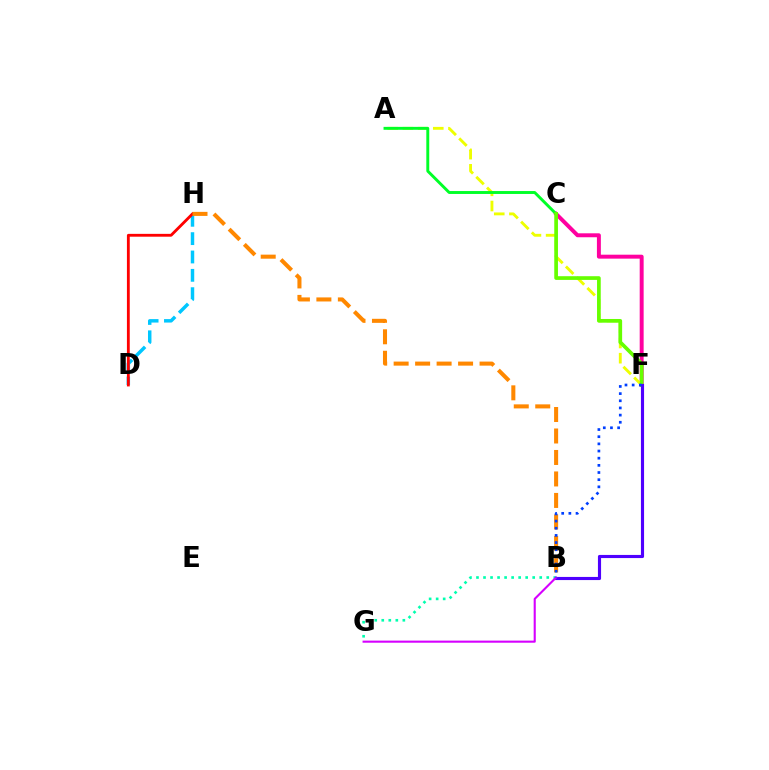{('D', 'H'): [{'color': '#00c7ff', 'line_style': 'dashed', 'thickness': 2.49}, {'color': '#ff0000', 'line_style': 'solid', 'thickness': 2.04}], ('C', 'F'): [{'color': '#ff00a0', 'line_style': 'solid', 'thickness': 2.84}, {'color': '#66ff00', 'line_style': 'solid', 'thickness': 2.67}], ('A', 'F'): [{'color': '#eeff00', 'line_style': 'dashed', 'thickness': 2.06}], ('A', 'C'): [{'color': '#00ff27', 'line_style': 'solid', 'thickness': 2.1}], ('B', 'G'): [{'color': '#00ffaf', 'line_style': 'dotted', 'thickness': 1.91}, {'color': '#d600ff', 'line_style': 'solid', 'thickness': 1.52}], ('B', 'F'): [{'color': '#4f00ff', 'line_style': 'solid', 'thickness': 2.26}, {'color': '#003fff', 'line_style': 'dotted', 'thickness': 1.95}], ('B', 'H'): [{'color': '#ff8800', 'line_style': 'dashed', 'thickness': 2.92}]}